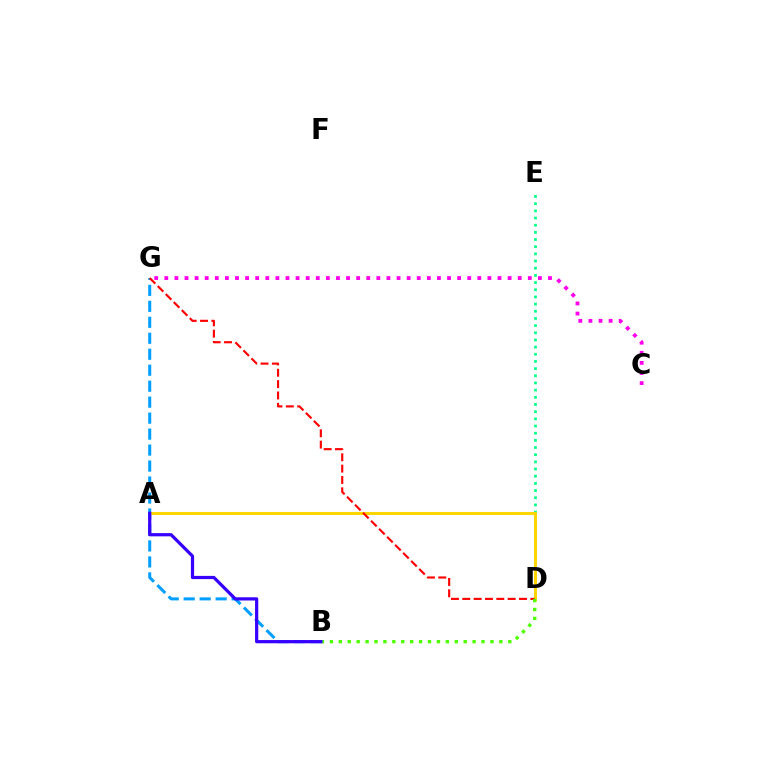{('D', 'E'): [{'color': '#00ff86', 'line_style': 'dotted', 'thickness': 1.95}], ('B', 'G'): [{'color': '#009eff', 'line_style': 'dashed', 'thickness': 2.17}], ('C', 'G'): [{'color': '#ff00ed', 'line_style': 'dotted', 'thickness': 2.74}], ('A', 'D'): [{'color': '#ffd500', 'line_style': 'solid', 'thickness': 2.2}], ('D', 'G'): [{'color': '#ff0000', 'line_style': 'dashed', 'thickness': 1.54}], ('B', 'D'): [{'color': '#4fff00', 'line_style': 'dotted', 'thickness': 2.42}], ('A', 'B'): [{'color': '#3700ff', 'line_style': 'solid', 'thickness': 2.32}]}